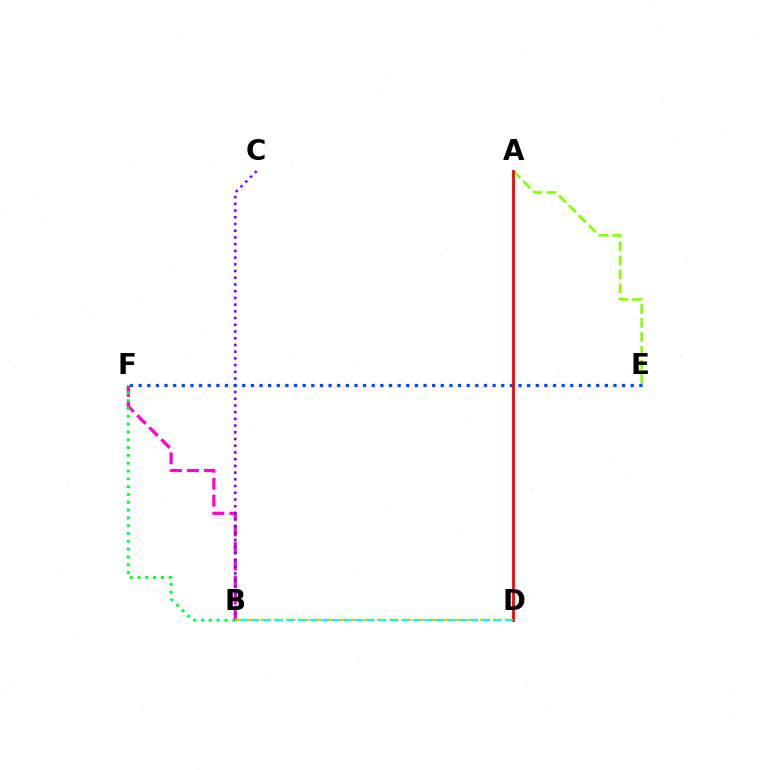{('A', 'E'): [{'color': '#84ff00', 'line_style': 'dashed', 'thickness': 1.9}], ('B', 'F'): [{'color': '#ff00cf', 'line_style': 'dashed', 'thickness': 2.31}, {'color': '#00ff39', 'line_style': 'dotted', 'thickness': 2.12}], ('B', 'D'): [{'color': '#ffbd00', 'line_style': 'dashed', 'thickness': 1.75}, {'color': '#00fff6', 'line_style': 'dashed', 'thickness': 1.56}], ('B', 'C'): [{'color': '#7200ff', 'line_style': 'dotted', 'thickness': 1.83}], ('E', 'F'): [{'color': '#004bff', 'line_style': 'dotted', 'thickness': 2.35}], ('A', 'D'): [{'color': '#ff0000', 'line_style': 'solid', 'thickness': 2.03}]}